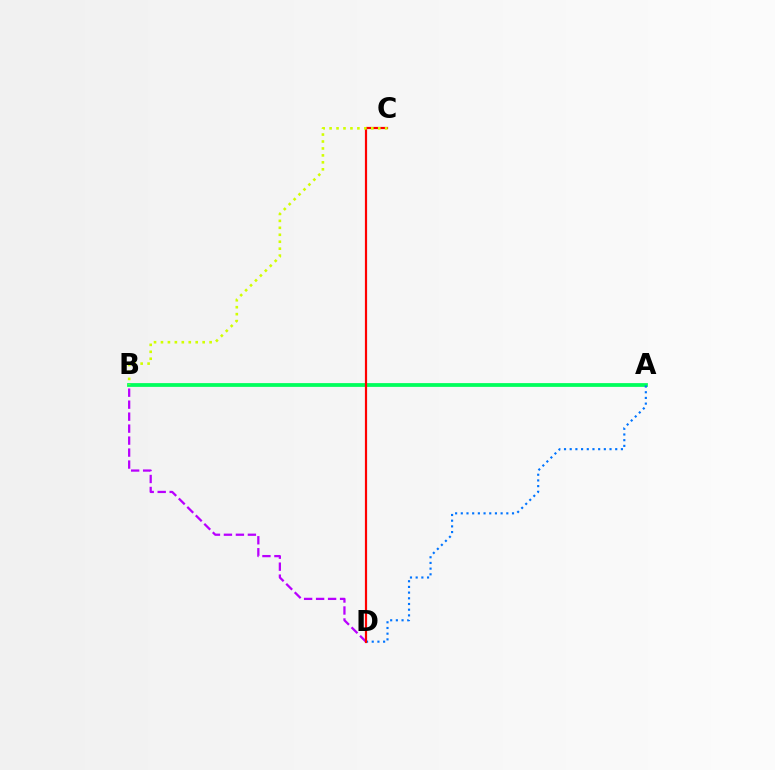{('A', 'B'): [{'color': '#00ff5c', 'line_style': 'solid', 'thickness': 2.72}], ('A', 'D'): [{'color': '#0074ff', 'line_style': 'dotted', 'thickness': 1.55}], ('B', 'D'): [{'color': '#b900ff', 'line_style': 'dashed', 'thickness': 1.63}], ('C', 'D'): [{'color': '#ff0000', 'line_style': 'solid', 'thickness': 1.58}], ('B', 'C'): [{'color': '#d1ff00', 'line_style': 'dotted', 'thickness': 1.89}]}